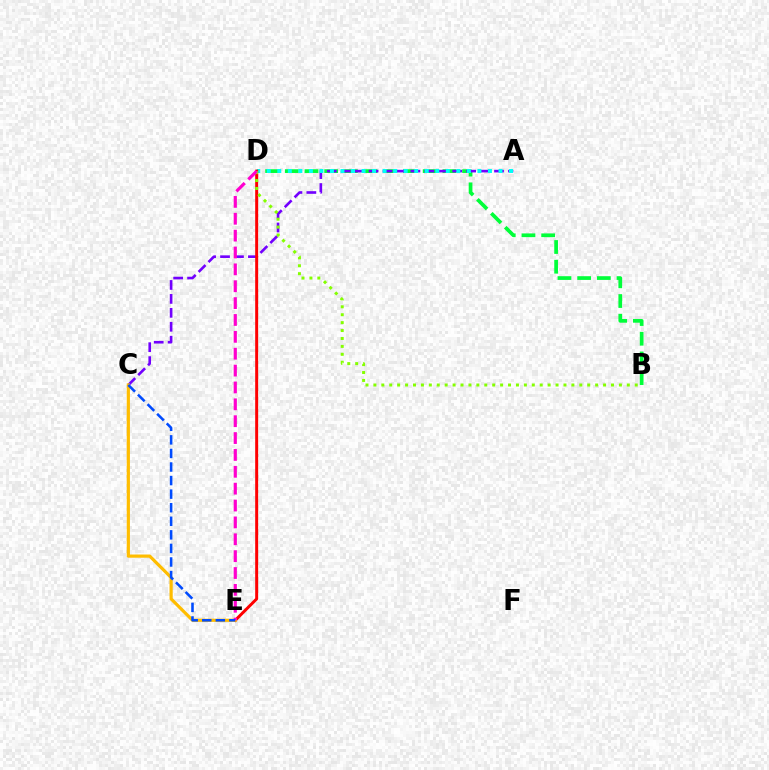{('B', 'D'): [{'color': '#00ff39', 'line_style': 'dashed', 'thickness': 2.68}, {'color': '#84ff00', 'line_style': 'dotted', 'thickness': 2.15}], ('A', 'C'): [{'color': '#7200ff', 'line_style': 'dashed', 'thickness': 1.89}], ('A', 'D'): [{'color': '#00fff6', 'line_style': 'dotted', 'thickness': 2.86}], ('D', 'E'): [{'color': '#ff0000', 'line_style': 'solid', 'thickness': 2.14}, {'color': '#ff00cf', 'line_style': 'dashed', 'thickness': 2.29}], ('C', 'E'): [{'color': '#ffbd00', 'line_style': 'solid', 'thickness': 2.3}, {'color': '#004bff', 'line_style': 'dashed', 'thickness': 1.84}]}